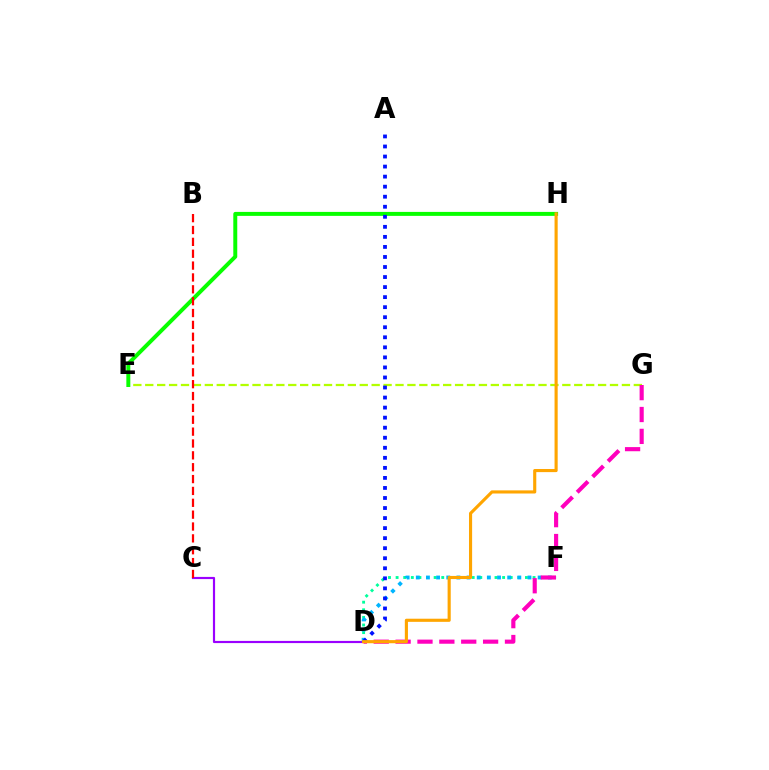{('D', 'F'): [{'color': '#00ff9d', 'line_style': 'dotted', 'thickness': 2.07}, {'color': '#00b5ff', 'line_style': 'dotted', 'thickness': 2.76}], ('E', 'G'): [{'color': '#b3ff00', 'line_style': 'dashed', 'thickness': 1.62}], ('E', 'H'): [{'color': '#08ff00', 'line_style': 'solid', 'thickness': 2.85}], ('C', 'D'): [{'color': '#9b00ff', 'line_style': 'solid', 'thickness': 1.56}], ('B', 'C'): [{'color': '#ff0000', 'line_style': 'dashed', 'thickness': 1.61}], ('D', 'G'): [{'color': '#ff00bd', 'line_style': 'dashed', 'thickness': 2.97}], ('A', 'D'): [{'color': '#0010ff', 'line_style': 'dotted', 'thickness': 2.73}], ('D', 'H'): [{'color': '#ffa500', 'line_style': 'solid', 'thickness': 2.25}]}